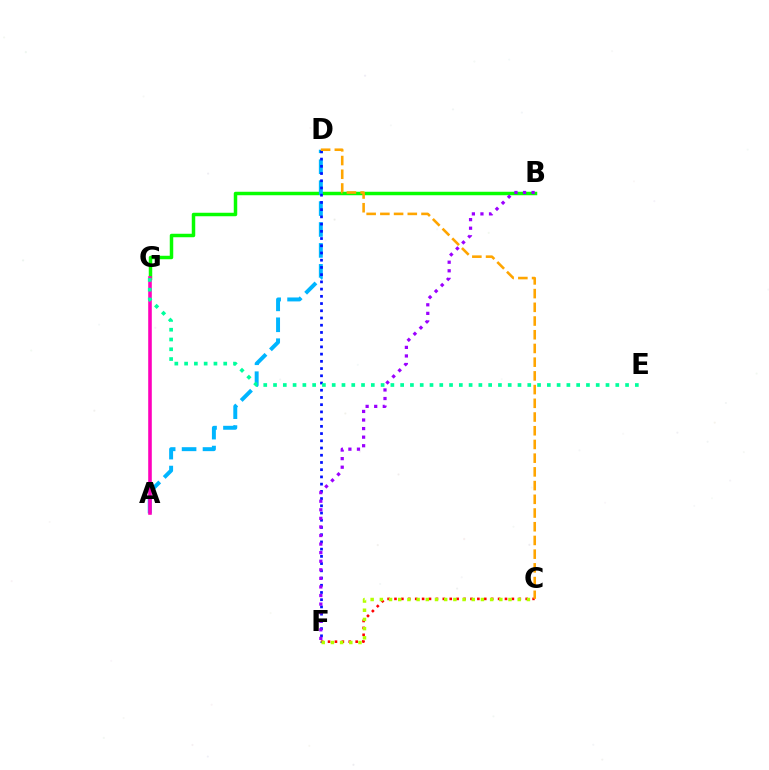{('B', 'G'): [{'color': '#08ff00', 'line_style': 'solid', 'thickness': 2.5}], ('A', 'D'): [{'color': '#00b5ff', 'line_style': 'dashed', 'thickness': 2.84}], ('C', 'F'): [{'color': '#ff0000', 'line_style': 'dotted', 'thickness': 1.88}, {'color': '#b3ff00', 'line_style': 'dotted', 'thickness': 2.5}], ('D', 'F'): [{'color': '#0010ff', 'line_style': 'dotted', 'thickness': 1.96}], ('A', 'G'): [{'color': '#ff00bd', 'line_style': 'solid', 'thickness': 2.58}], ('C', 'D'): [{'color': '#ffa500', 'line_style': 'dashed', 'thickness': 1.86}], ('E', 'G'): [{'color': '#00ff9d', 'line_style': 'dotted', 'thickness': 2.66}], ('B', 'F'): [{'color': '#9b00ff', 'line_style': 'dotted', 'thickness': 2.33}]}